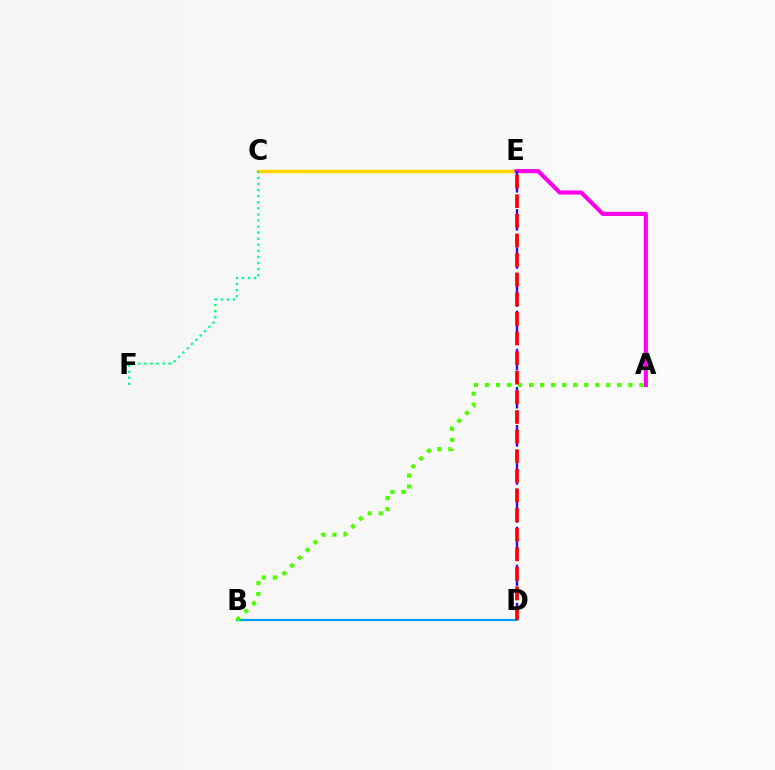{('C', 'E'): [{'color': '#ffd500', 'line_style': 'solid', 'thickness': 2.5}], ('A', 'E'): [{'color': '#ff00ed', 'line_style': 'solid', 'thickness': 2.97}], ('D', 'E'): [{'color': '#3700ff', 'line_style': 'dashed', 'thickness': 1.73}, {'color': '#ff0000', 'line_style': 'dashed', 'thickness': 2.67}], ('B', 'D'): [{'color': '#009eff', 'line_style': 'solid', 'thickness': 1.59}], ('A', 'B'): [{'color': '#4fff00', 'line_style': 'dotted', 'thickness': 3.0}], ('C', 'F'): [{'color': '#00ff86', 'line_style': 'dotted', 'thickness': 1.65}]}